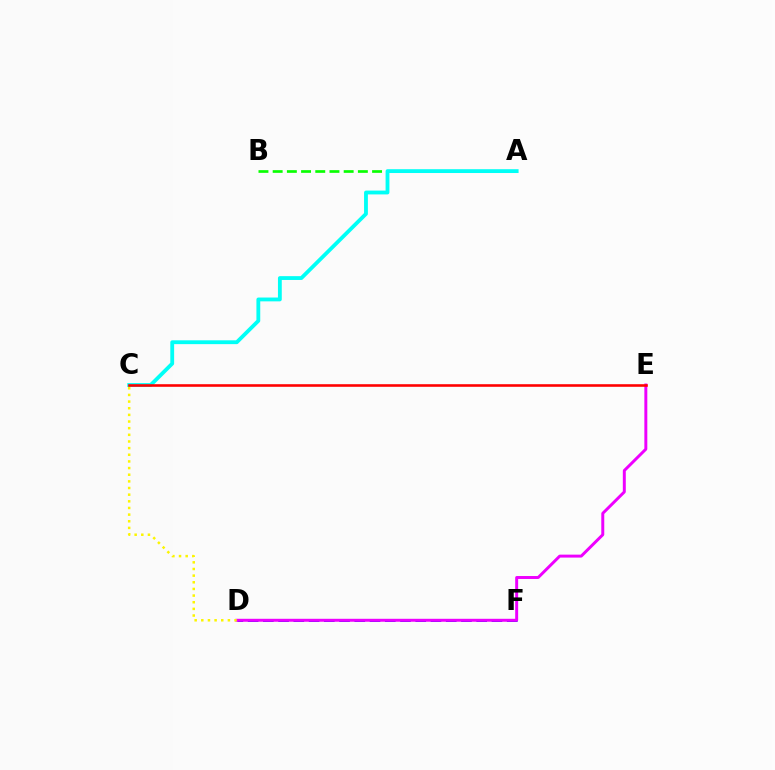{('A', 'B'): [{'color': '#08ff00', 'line_style': 'dashed', 'thickness': 1.93}], ('A', 'C'): [{'color': '#00fff6', 'line_style': 'solid', 'thickness': 2.75}], ('D', 'F'): [{'color': '#0010ff', 'line_style': 'dashed', 'thickness': 2.07}], ('D', 'E'): [{'color': '#ee00ff', 'line_style': 'solid', 'thickness': 2.13}], ('C', 'E'): [{'color': '#ff0000', 'line_style': 'solid', 'thickness': 1.87}], ('C', 'D'): [{'color': '#fcf500', 'line_style': 'dotted', 'thickness': 1.81}]}